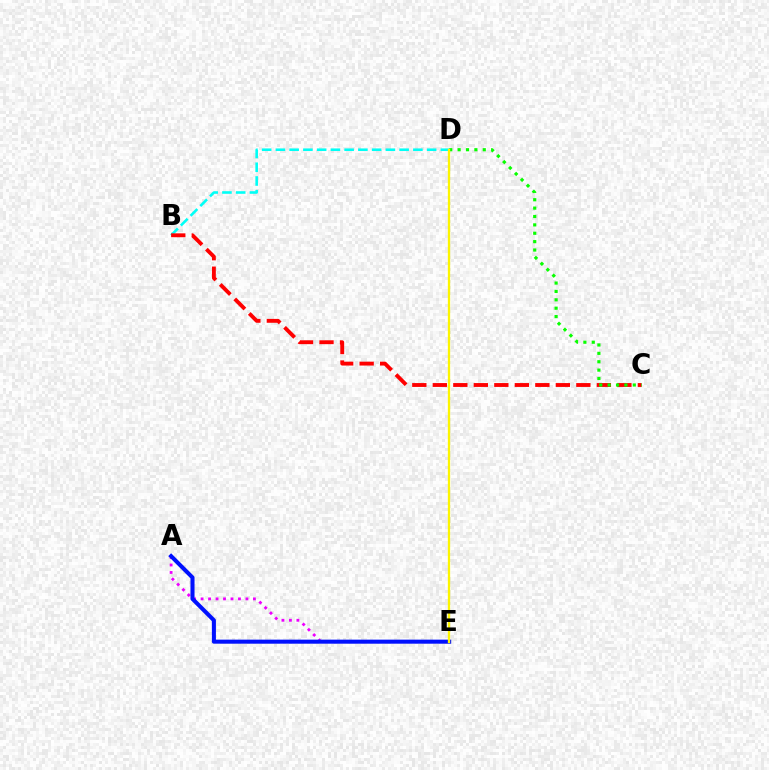{('B', 'D'): [{'color': '#00fff6', 'line_style': 'dashed', 'thickness': 1.87}], ('A', 'E'): [{'color': '#ee00ff', 'line_style': 'dotted', 'thickness': 2.03}, {'color': '#0010ff', 'line_style': 'solid', 'thickness': 2.92}], ('B', 'C'): [{'color': '#ff0000', 'line_style': 'dashed', 'thickness': 2.79}], ('C', 'D'): [{'color': '#08ff00', 'line_style': 'dotted', 'thickness': 2.28}], ('D', 'E'): [{'color': '#fcf500', 'line_style': 'solid', 'thickness': 1.66}]}